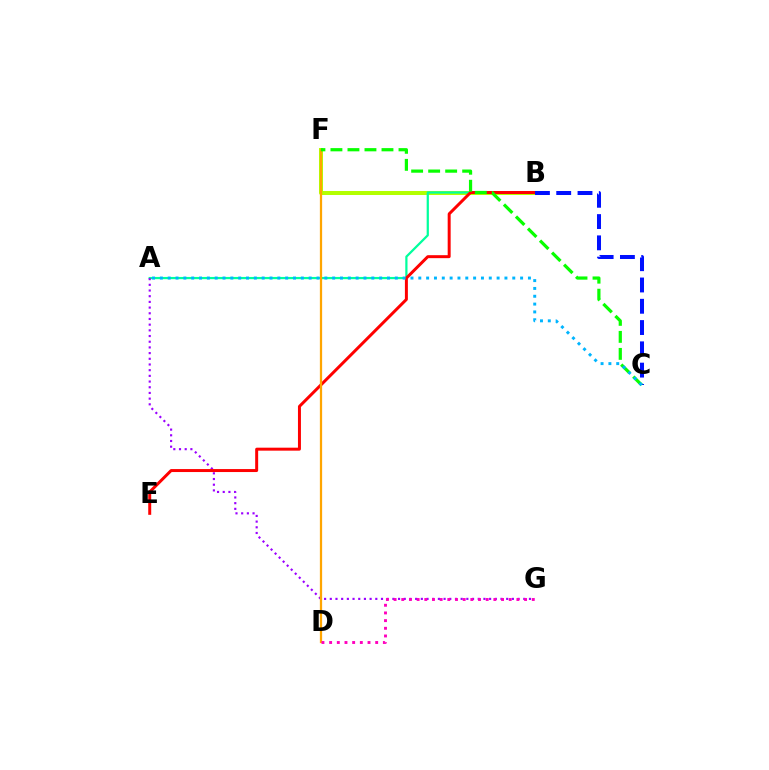{('B', 'F'): [{'color': '#b3ff00', 'line_style': 'solid', 'thickness': 2.89}], ('A', 'B'): [{'color': '#00ff9d', 'line_style': 'solid', 'thickness': 1.6}], ('A', 'G'): [{'color': '#9b00ff', 'line_style': 'dotted', 'thickness': 1.55}], ('B', 'E'): [{'color': '#ff0000', 'line_style': 'solid', 'thickness': 2.14}], ('D', 'F'): [{'color': '#ffa500', 'line_style': 'solid', 'thickness': 1.63}], ('B', 'C'): [{'color': '#0010ff', 'line_style': 'dashed', 'thickness': 2.89}], ('D', 'G'): [{'color': '#ff00bd', 'line_style': 'dotted', 'thickness': 2.09}], ('C', 'F'): [{'color': '#08ff00', 'line_style': 'dashed', 'thickness': 2.31}], ('A', 'C'): [{'color': '#00b5ff', 'line_style': 'dotted', 'thickness': 2.13}]}